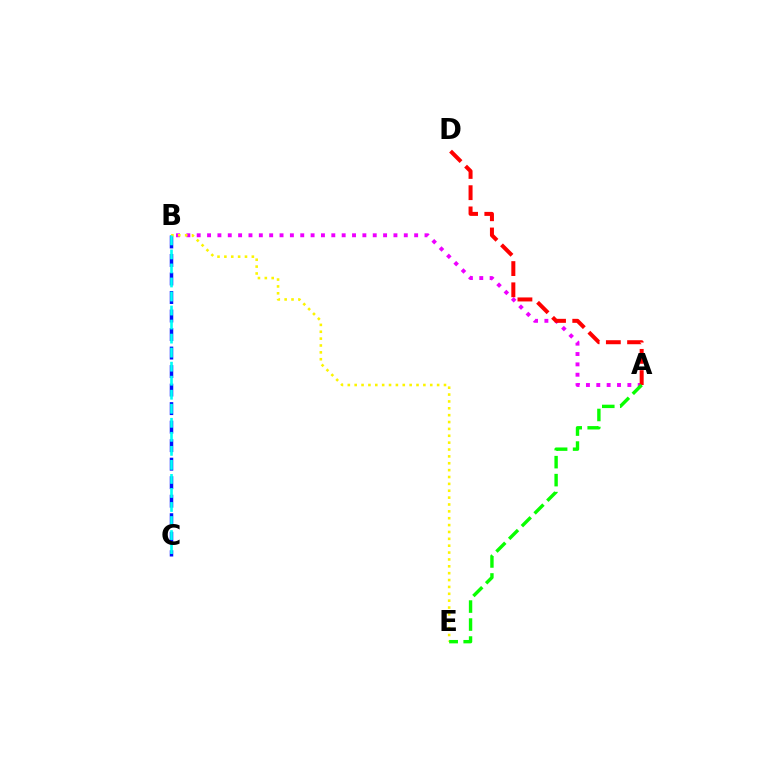{('A', 'B'): [{'color': '#ee00ff', 'line_style': 'dotted', 'thickness': 2.81}], ('B', 'C'): [{'color': '#0010ff', 'line_style': 'dashed', 'thickness': 2.52}, {'color': '#00fff6', 'line_style': 'dashed', 'thickness': 1.91}], ('B', 'E'): [{'color': '#fcf500', 'line_style': 'dotted', 'thickness': 1.87}], ('A', 'D'): [{'color': '#ff0000', 'line_style': 'dashed', 'thickness': 2.88}], ('A', 'E'): [{'color': '#08ff00', 'line_style': 'dashed', 'thickness': 2.44}]}